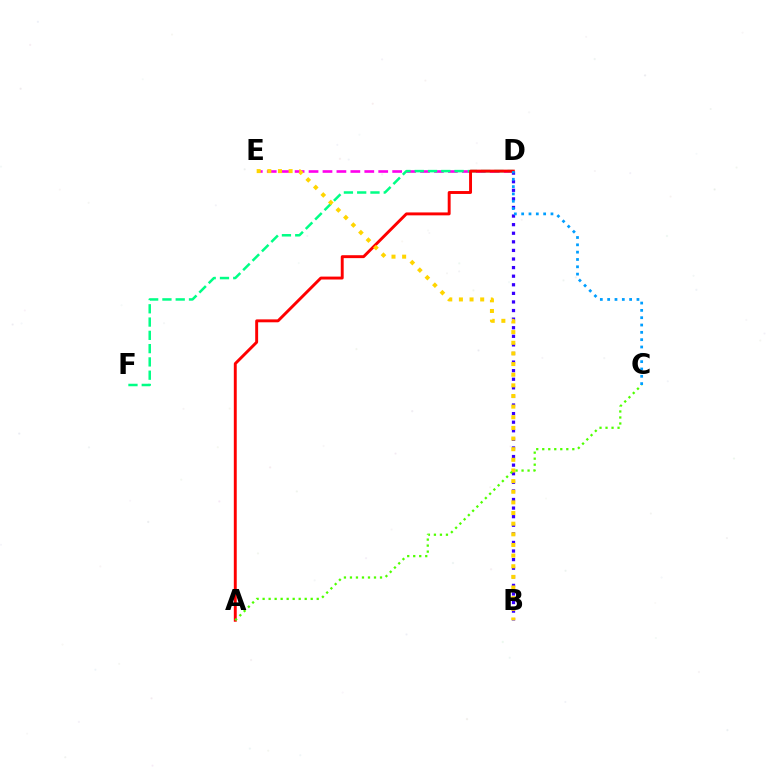{('B', 'D'): [{'color': '#3700ff', 'line_style': 'dotted', 'thickness': 2.33}], ('D', 'E'): [{'color': '#ff00ed', 'line_style': 'dashed', 'thickness': 1.89}], ('D', 'F'): [{'color': '#00ff86', 'line_style': 'dashed', 'thickness': 1.8}], ('A', 'D'): [{'color': '#ff0000', 'line_style': 'solid', 'thickness': 2.1}], ('B', 'E'): [{'color': '#ffd500', 'line_style': 'dotted', 'thickness': 2.89}], ('A', 'C'): [{'color': '#4fff00', 'line_style': 'dotted', 'thickness': 1.63}], ('C', 'D'): [{'color': '#009eff', 'line_style': 'dotted', 'thickness': 1.99}]}